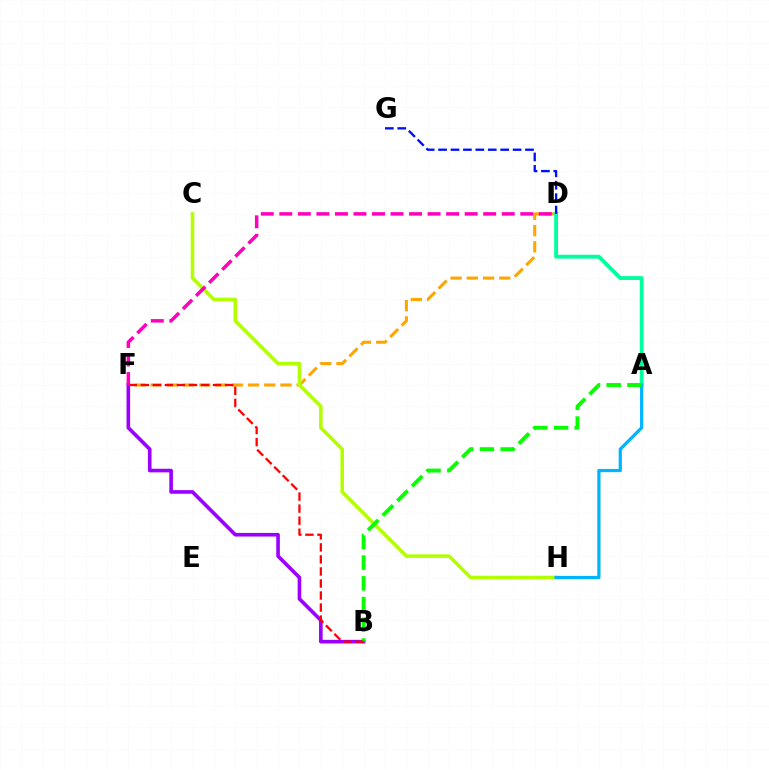{('D', 'F'): [{'color': '#ffa500', 'line_style': 'dashed', 'thickness': 2.2}, {'color': '#ff00bd', 'line_style': 'dashed', 'thickness': 2.52}], ('B', 'F'): [{'color': '#9b00ff', 'line_style': 'solid', 'thickness': 2.61}, {'color': '#ff0000', 'line_style': 'dashed', 'thickness': 1.63}], ('A', 'D'): [{'color': '#00ff9d', 'line_style': 'solid', 'thickness': 2.78}], ('C', 'H'): [{'color': '#b3ff00', 'line_style': 'solid', 'thickness': 2.57}], ('A', 'H'): [{'color': '#00b5ff', 'line_style': 'solid', 'thickness': 2.32}], ('A', 'B'): [{'color': '#08ff00', 'line_style': 'dashed', 'thickness': 2.82}], ('D', 'G'): [{'color': '#0010ff', 'line_style': 'dashed', 'thickness': 1.69}]}